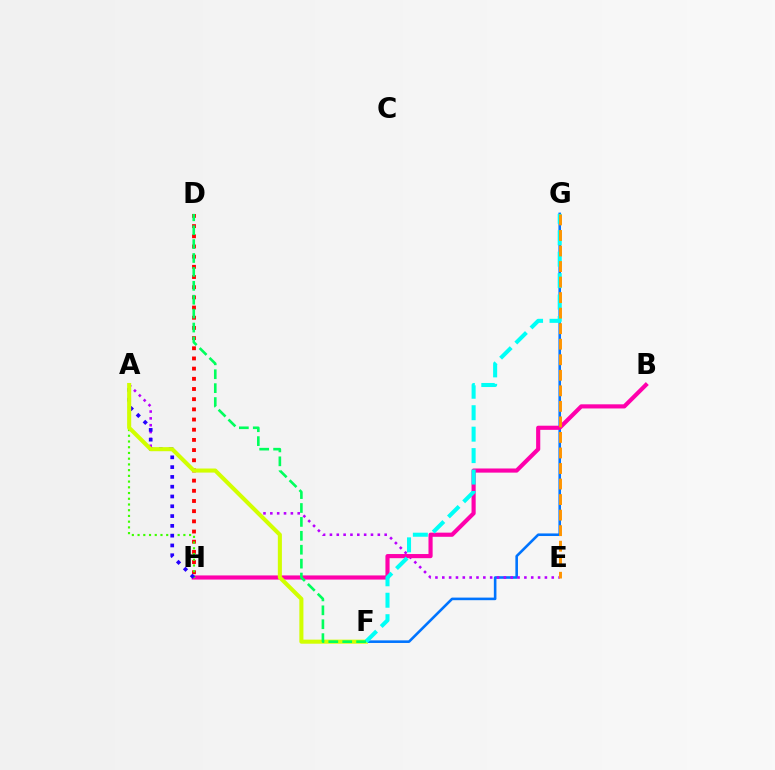{('F', 'G'): [{'color': '#0074ff', 'line_style': 'solid', 'thickness': 1.87}, {'color': '#00fff6', 'line_style': 'dashed', 'thickness': 2.91}], ('D', 'H'): [{'color': '#ff0000', 'line_style': 'dotted', 'thickness': 2.77}], ('A', 'E'): [{'color': '#b900ff', 'line_style': 'dotted', 'thickness': 1.86}], ('B', 'H'): [{'color': '#ff00ac', 'line_style': 'solid', 'thickness': 2.98}], ('A', 'H'): [{'color': '#3dff00', 'line_style': 'dotted', 'thickness': 1.56}, {'color': '#2500ff', 'line_style': 'dotted', 'thickness': 2.66}], ('A', 'F'): [{'color': '#d1ff00', 'line_style': 'solid', 'thickness': 2.93}], ('E', 'G'): [{'color': '#ff9400', 'line_style': 'dashed', 'thickness': 2.11}], ('D', 'F'): [{'color': '#00ff5c', 'line_style': 'dashed', 'thickness': 1.89}]}